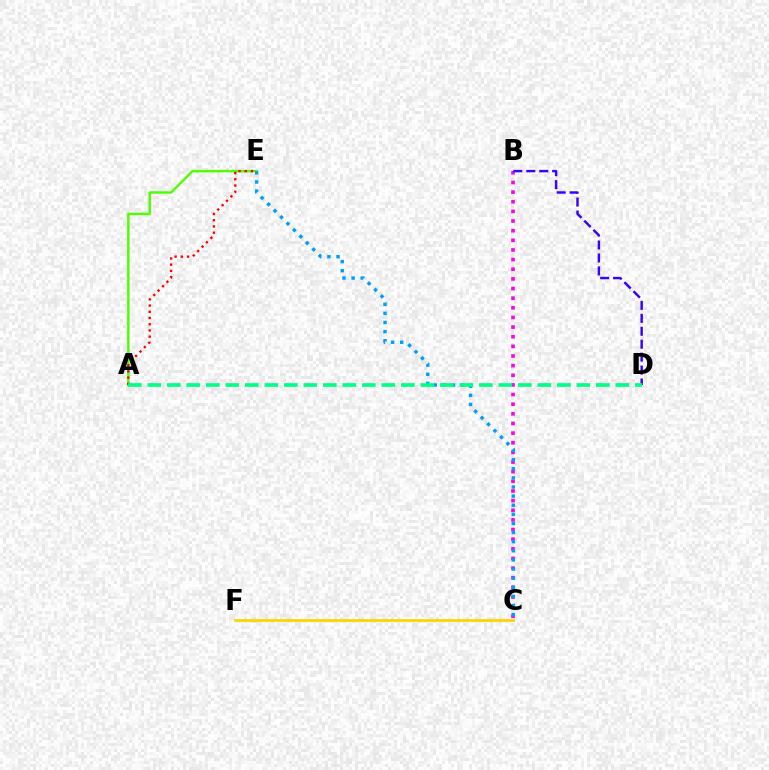{('A', 'E'): [{'color': '#4fff00', 'line_style': 'solid', 'thickness': 1.75}, {'color': '#ff0000', 'line_style': 'dotted', 'thickness': 1.69}], ('B', 'C'): [{'color': '#ff00ed', 'line_style': 'dotted', 'thickness': 2.62}], ('C', 'E'): [{'color': '#009eff', 'line_style': 'dotted', 'thickness': 2.48}], ('B', 'D'): [{'color': '#3700ff', 'line_style': 'dashed', 'thickness': 1.76}], ('A', 'D'): [{'color': '#00ff86', 'line_style': 'dashed', 'thickness': 2.65}], ('C', 'F'): [{'color': '#ffd500', 'line_style': 'solid', 'thickness': 2.04}]}